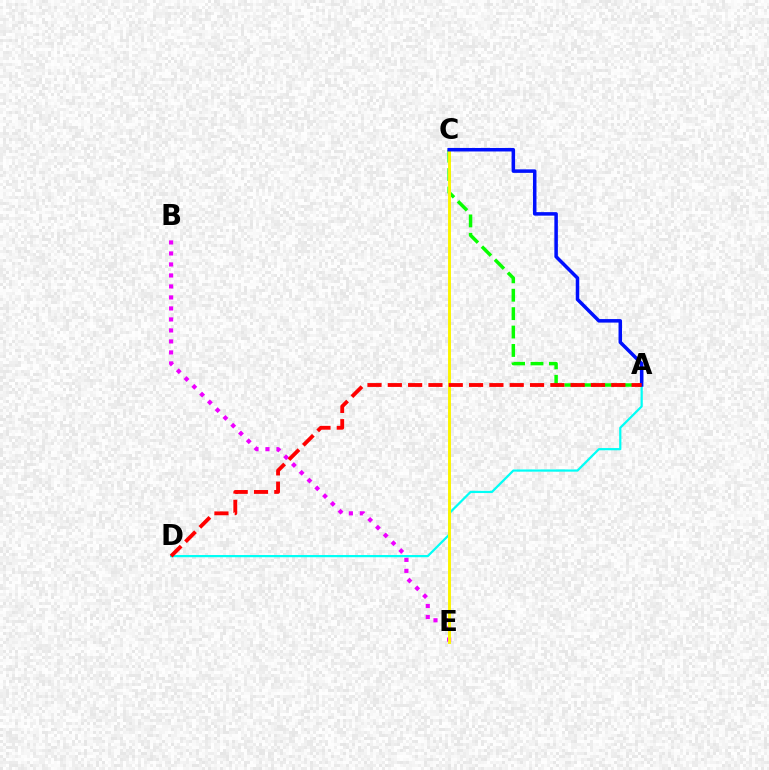{('B', 'E'): [{'color': '#ee00ff', 'line_style': 'dotted', 'thickness': 2.99}], ('A', 'D'): [{'color': '#00fff6', 'line_style': 'solid', 'thickness': 1.6}, {'color': '#ff0000', 'line_style': 'dashed', 'thickness': 2.76}], ('A', 'C'): [{'color': '#08ff00', 'line_style': 'dashed', 'thickness': 2.5}, {'color': '#0010ff', 'line_style': 'solid', 'thickness': 2.53}], ('C', 'E'): [{'color': '#fcf500', 'line_style': 'solid', 'thickness': 2.1}]}